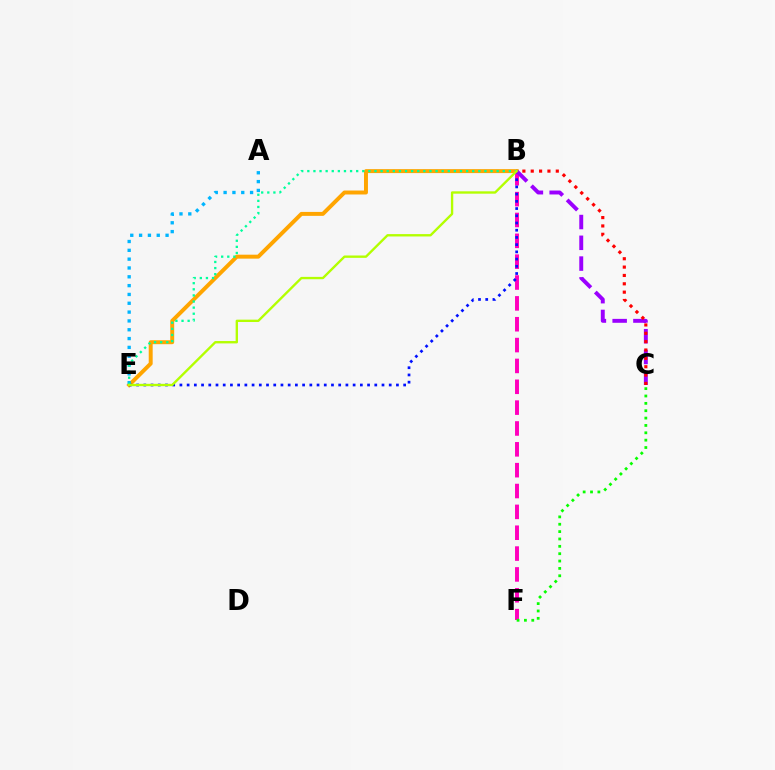{('B', 'F'): [{'color': '#ff00bd', 'line_style': 'dashed', 'thickness': 2.83}], ('B', 'E'): [{'color': '#ffa500', 'line_style': 'solid', 'thickness': 2.84}, {'color': '#0010ff', 'line_style': 'dotted', 'thickness': 1.96}, {'color': '#00ff9d', 'line_style': 'dotted', 'thickness': 1.66}, {'color': '#b3ff00', 'line_style': 'solid', 'thickness': 1.7}], ('A', 'E'): [{'color': '#00b5ff', 'line_style': 'dotted', 'thickness': 2.4}], ('C', 'F'): [{'color': '#08ff00', 'line_style': 'dotted', 'thickness': 2.0}], ('B', 'C'): [{'color': '#9b00ff', 'line_style': 'dashed', 'thickness': 2.82}, {'color': '#ff0000', 'line_style': 'dotted', 'thickness': 2.27}]}